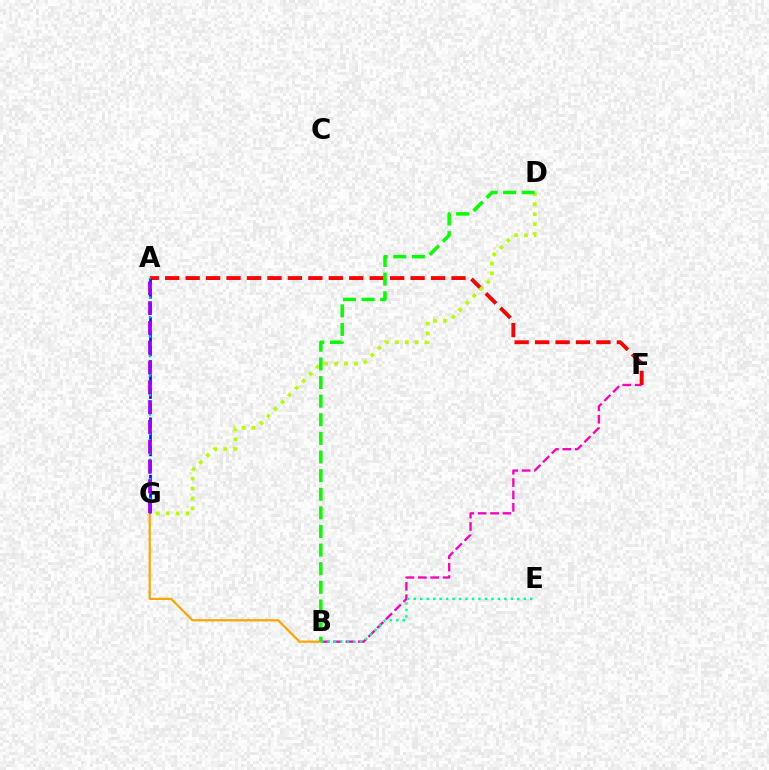{('B', 'F'): [{'color': '#ff00bd', 'line_style': 'dashed', 'thickness': 1.68}], ('A', 'F'): [{'color': '#ff0000', 'line_style': 'dashed', 'thickness': 2.78}], ('B', 'E'): [{'color': '#00ff9d', 'line_style': 'dotted', 'thickness': 1.76}], ('B', 'G'): [{'color': '#ffa500', 'line_style': 'solid', 'thickness': 1.6}], ('A', 'G'): [{'color': '#0010ff', 'line_style': 'dashed', 'thickness': 1.95}, {'color': '#00b5ff', 'line_style': 'dotted', 'thickness': 1.76}, {'color': '#9b00ff', 'line_style': 'dashed', 'thickness': 2.69}], ('D', 'G'): [{'color': '#b3ff00', 'line_style': 'dotted', 'thickness': 2.7}], ('B', 'D'): [{'color': '#08ff00', 'line_style': 'dashed', 'thickness': 2.53}]}